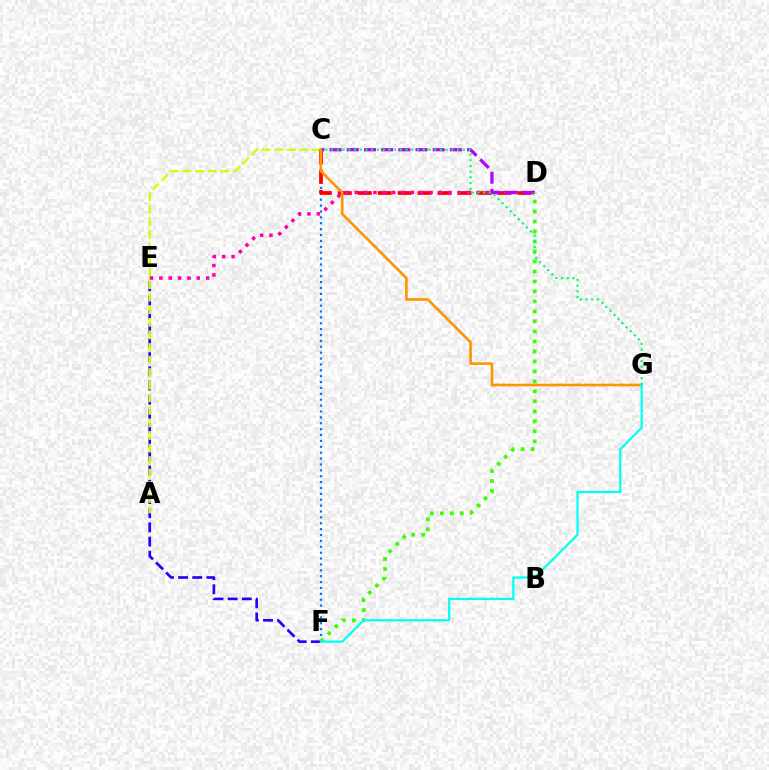{('C', 'F'): [{'color': '#0074ff', 'line_style': 'dotted', 'thickness': 1.6}], ('E', 'F'): [{'color': '#2500ff', 'line_style': 'dashed', 'thickness': 1.93}], ('A', 'C'): [{'color': '#d1ff00', 'line_style': 'dashed', 'thickness': 1.71}], ('C', 'D'): [{'color': '#ff0000', 'line_style': 'dashed', 'thickness': 2.71}, {'color': '#b900ff', 'line_style': 'dashed', 'thickness': 2.33}], ('D', 'E'): [{'color': '#ff00ac', 'line_style': 'dotted', 'thickness': 2.54}], ('D', 'F'): [{'color': '#3dff00', 'line_style': 'dotted', 'thickness': 2.71}], ('C', 'G'): [{'color': '#ff9400', 'line_style': 'solid', 'thickness': 1.89}, {'color': '#00ff5c', 'line_style': 'dotted', 'thickness': 1.56}], ('F', 'G'): [{'color': '#00fff6', 'line_style': 'solid', 'thickness': 1.59}]}